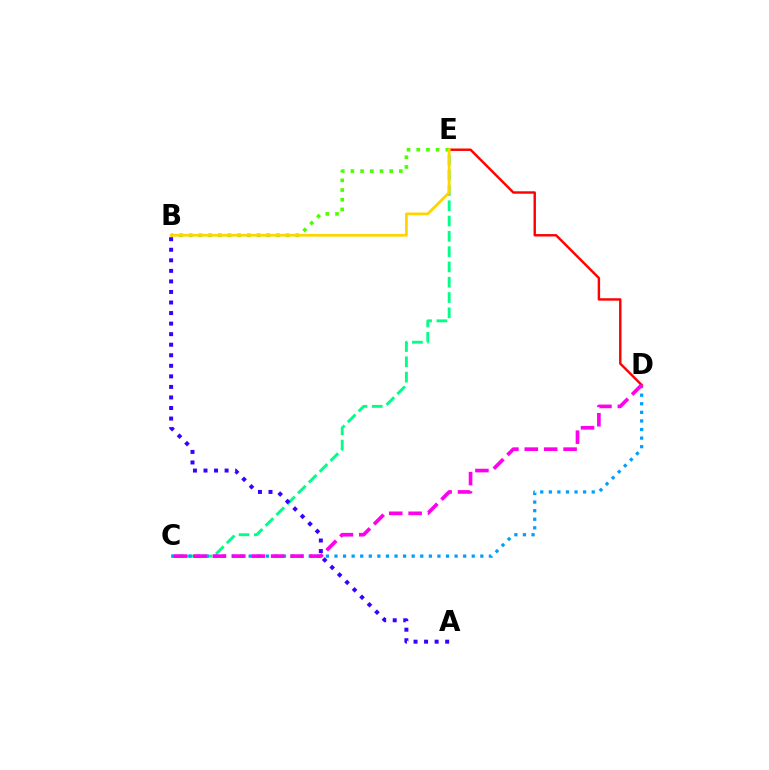{('D', 'E'): [{'color': '#ff0000', 'line_style': 'solid', 'thickness': 1.74}], ('C', 'E'): [{'color': '#00ff86', 'line_style': 'dashed', 'thickness': 2.08}], ('A', 'B'): [{'color': '#3700ff', 'line_style': 'dotted', 'thickness': 2.87}], ('B', 'E'): [{'color': '#4fff00', 'line_style': 'dotted', 'thickness': 2.63}, {'color': '#ffd500', 'line_style': 'solid', 'thickness': 1.99}], ('C', 'D'): [{'color': '#009eff', 'line_style': 'dotted', 'thickness': 2.33}, {'color': '#ff00ed', 'line_style': 'dashed', 'thickness': 2.64}]}